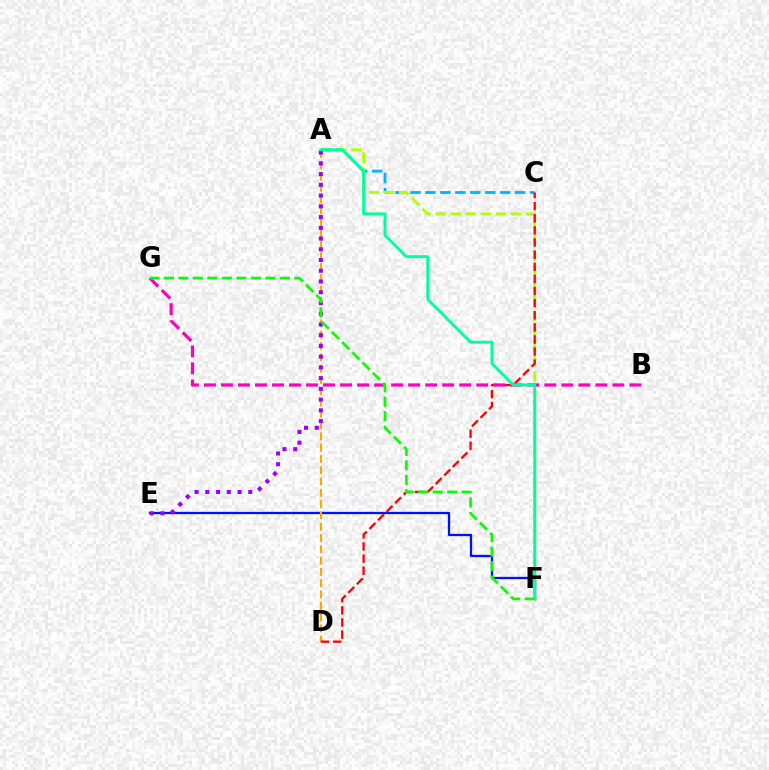{('A', 'C'): [{'color': '#00b5ff', 'line_style': 'dashed', 'thickness': 2.03}], ('A', 'F'): [{'color': '#b3ff00', 'line_style': 'dashed', 'thickness': 2.05}, {'color': '#00ff9d', 'line_style': 'solid', 'thickness': 2.09}], ('E', 'F'): [{'color': '#0010ff', 'line_style': 'solid', 'thickness': 1.66}], ('A', 'D'): [{'color': '#ffa500', 'line_style': 'dashed', 'thickness': 1.53}], ('A', 'E'): [{'color': '#9b00ff', 'line_style': 'dotted', 'thickness': 2.92}], ('C', 'D'): [{'color': '#ff0000', 'line_style': 'dashed', 'thickness': 1.65}], ('B', 'G'): [{'color': '#ff00bd', 'line_style': 'dashed', 'thickness': 2.31}], ('F', 'G'): [{'color': '#08ff00', 'line_style': 'dashed', 'thickness': 1.97}]}